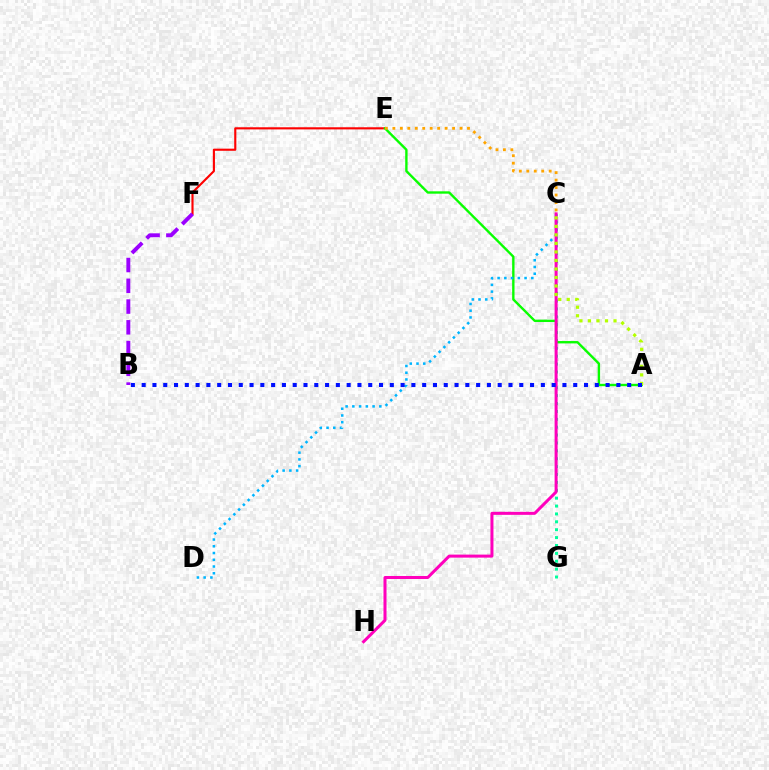{('E', 'F'): [{'color': '#ff0000', 'line_style': 'solid', 'thickness': 1.54}], ('C', 'G'): [{'color': '#00ff9d', 'line_style': 'dotted', 'thickness': 2.14}], ('A', 'E'): [{'color': '#08ff00', 'line_style': 'solid', 'thickness': 1.71}], ('C', 'D'): [{'color': '#00b5ff', 'line_style': 'dotted', 'thickness': 1.83}], ('C', 'E'): [{'color': '#ffa500', 'line_style': 'dotted', 'thickness': 2.03}], ('C', 'H'): [{'color': '#ff00bd', 'line_style': 'solid', 'thickness': 2.17}], ('A', 'C'): [{'color': '#b3ff00', 'line_style': 'dotted', 'thickness': 2.31}], ('A', 'B'): [{'color': '#0010ff', 'line_style': 'dotted', 'thickness': 2.93}], ('B', 'F'): [{'color': '#9b00ff', 'line_style': 'dashed', 'thickness': 2.82}]}